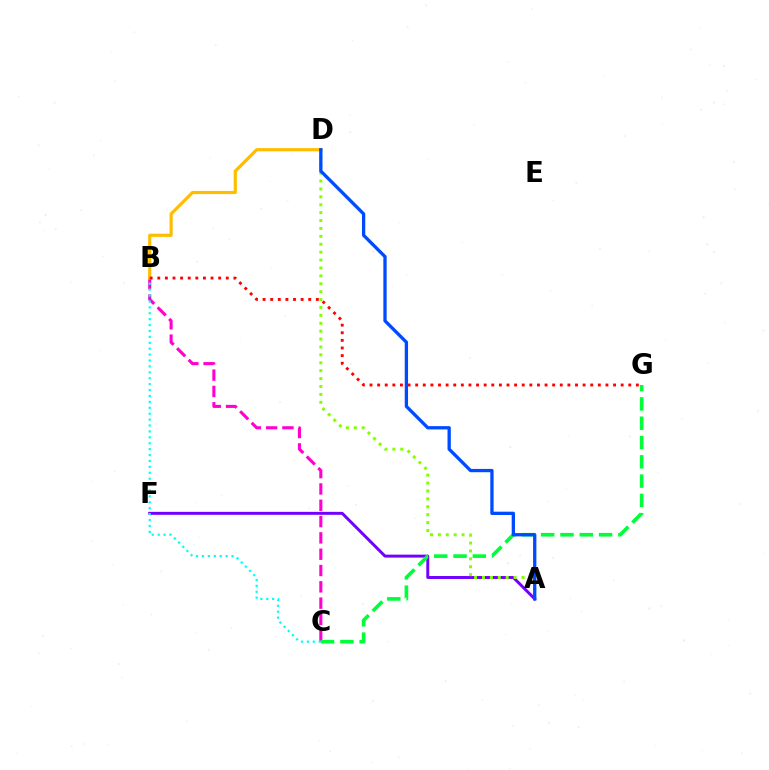{('A', 'F'): [{'color': '#7200ff', 'line_style': 'solid', 'thickness': 2.13}], ('A', 'D'): [{'color': '#84ff00', 'line_style': 'dotted', 'thickness': 2.15}, {'color': '#004bff', 'line_style': 'solid', 'thickness': 2.38}], ('B', 'C'): [{'color': '#ff00cf', 'line_style': 'dashed', 'thickness': 2.22}, {'color': '#00fff6', 'line_style': 'dotted', 'thickness': 1.61}], ('C', 'G'): [{'color': '#00ff39', 'line_style': 'dashed', 'thickness': 2.62}], ('B', 'D'): [{'color': '#ffbd00', 'line_style': 'solid', 'thickness': 2.29}], ('B', 'G'): [{'color': '#ff0000', 'line_style': 'dotted', 'thickness': 2.07}]}